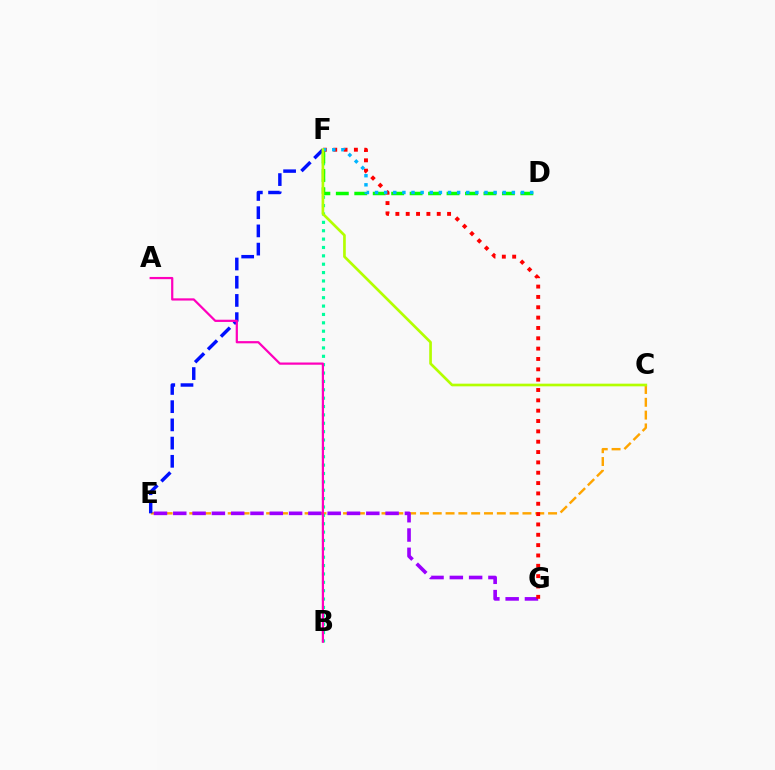{('C', 'E'): [{'color': '#ffa500', 'line_style': 'dashed', 'thickness': 1.74}], ('E', 'G'): [{'color': '#9b00ff', 'line_style': 'dashed', 'thickness': 2.62}], ('B', 'F'): [{'color': '#00ff9d', 'line_style': 'dotted', 'thickness': 2.27}], ('D', 'F'): [{'color': '#08ff00', 'line_style': 'dashed', 'thickness': 2.51}, {'color': '#00b5ff', 'line_style': 'dotted', 'thickness': 2.48}], ('F', 'G'): [{'color': '#ff0000', 'line_style': 'dotted', 'thickness': 2.81}], ('E', 'F'): [{'color': '#0010ff', 'line_style': 'dashed', 'thickness': 2.47}], ('C', 'F'): [{'color': '#b3ff00', 'line_style': 'solid', 'thickness': 1.92}], ('A', 'B'): [{'color': '#ff00bd', 'line_style': 'solid', 'thickness': 1.6}]}